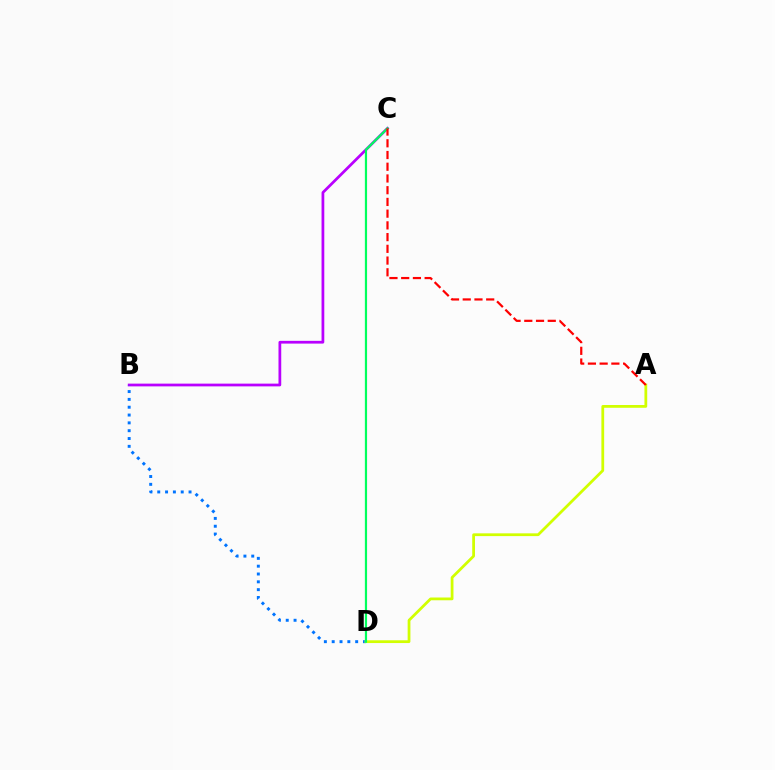{('B', 'C'): [{'color': '#b900ff', 'line_style': 'solid', 'thickness': 1.98}], ('B', 'D'): [{'color': '#0074ff', 'line_style': 'dotted', 'thickness': 2.13}], ('A', 'D'): [{'color': '#d1ff00', 'line_style': 'solid', 'thickness': 1.99}], ('C', 'D'): [{'color': '#00ff5c', 'line_style': 'solid', 'thickness': 1.59}], ('A', 'C'): [{'color': '#ff0000', 'line_style': 'dashed', 'thickness': 1.59}]}